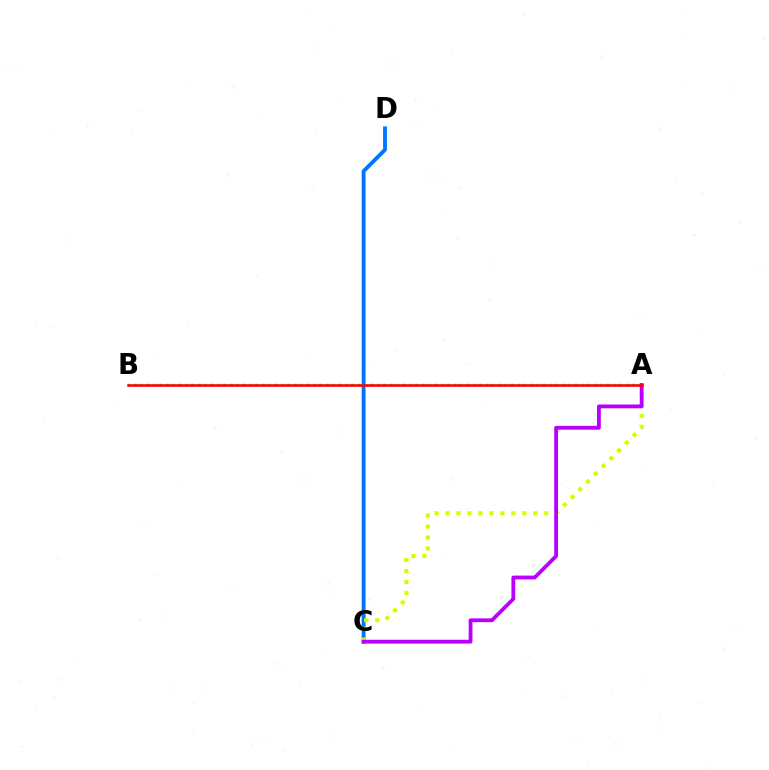{('C', 'D'): [{'color': '#0074ff', 'line_style': 'solid', 'thickness': 2.77}], ('A', 'B'): [{'color': '#00ff5c', 'line_style': 'dotted', 'thickness': 1.73}, {'color': '#ff0000', 'line_style': 'solid', 'thickness': 1.85}], ('A', 'C'): [{'color': '#d1ff00', 'line_style': 'dotted', 'thickness': 2.98}, {'color': '#b900ff', 'line_style': 'solid', 'thickness': 2.75}]}